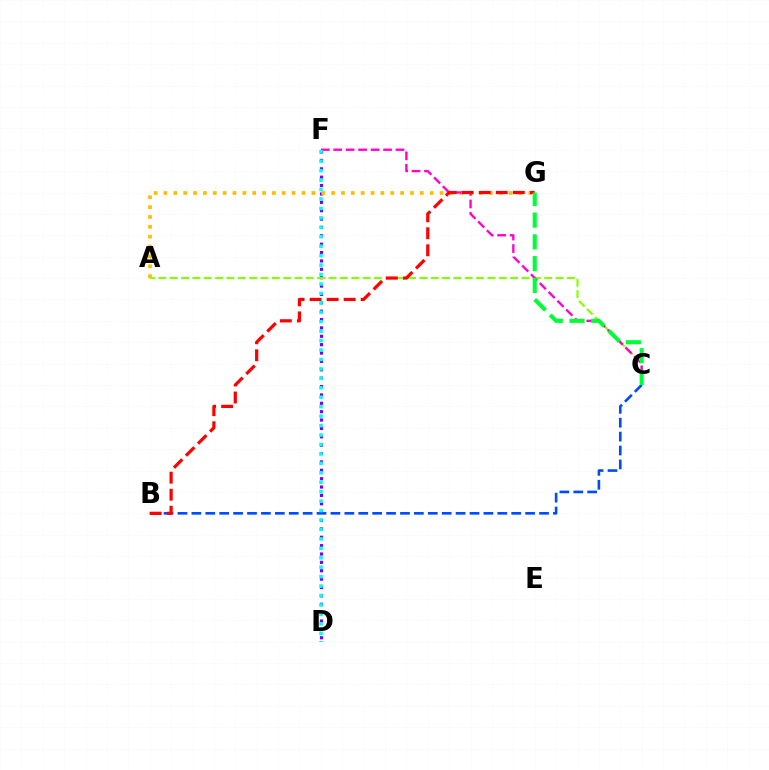{('D', 'F'): [{'color': '#7200ff', 'line_style': 'dotted', 'thickness': 2.28}, {'color': '#00fff6', 'line_style': 'dotted', 'thickness': 2.57}], ('B', 'C'): [{'color': '#004bff', 'line_style': 'dashed', 'thickness': 1.89}], ('A', 'C'): [{'color': '#84ff00', 'line_style': 'dashed', 'thickness': 1.54}], ('A', 'G'): [{'color': '#ffbd00', 'line_style': 'dotted', 'thickness': 2.68}], ('C', 'F'): [{'color': '#ff00cf', 'line_style': 'dashed', 'thickness': 1.69}], ('B', 'G'): [{'color': '#ff0000', 'line_style': 'dashed', 'thickness': 2.31}], ('C', 'G'): [{'color': '#00ff39', 'line_style': 'dashed', 'thickness': 2.95}]}